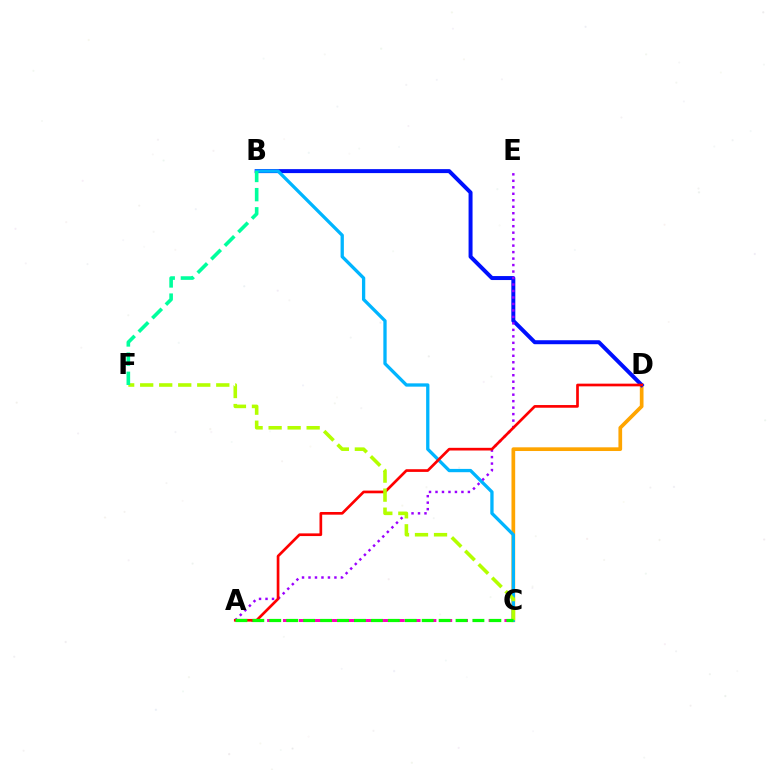{('C', 'D'): [{'color': '#ffa500', 'line_style': 'solid', 'thickness': 2.66}], ('A', 'C'): [{'color': '#ff00bd', 'line_style': 'dashed', 'thickness': 2.15}, {'color': '#08ff00', 'line_style': 'dashed', 'thickness': 2.3}], ('B', 'D'): [{'color': '#0010ff', 'line_style': 'solid', 'thickness': 2.86}], ('B', 'C'): [{'color': '#00b5ff', 'line_style': 'solid', 'thickness': 2.37}], ('A', 'E'): [{'color': '#9b00ff', 'line_style': 'dotted', 'thickness': 1.76}], ('A', 'D'): [{'color': '#ff0000', 'line_style': 'solid', 'thickness': 1.93}], ('C', 'F'): [{'color': '#b3ff00', 'line_style': 'dashed', 'thickness': 2.58}], ('B', 'F'): [{'color': '#00ff9d', 'line_style': 'dashed', 'thickness': 2.61}]}